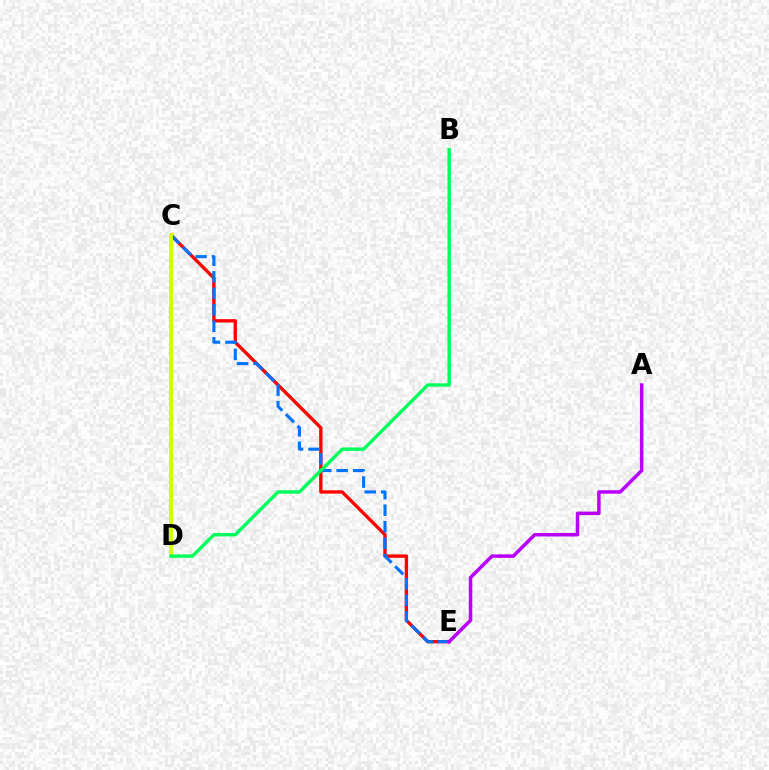{('C', 'E'): [{'color': '#ff0000', 'line_style': 'solid', 'thickness': 2.41}, {'color': '#0074ff', 'line_style': 'dashed', 'thickness': 2.24}], ('C', 'D'): [{'color': '#d1ff00', 'line_style': 'solid', 'thickness': 2.83}], ('B', 'D'): [{'color': '#00ff5c', 'line_style': 'solid', 'thickness': 2.46}], ('A', 'E'): [{'color': '#b900ff', 'line_style': 'solid', 'thickness': 2.51}]}